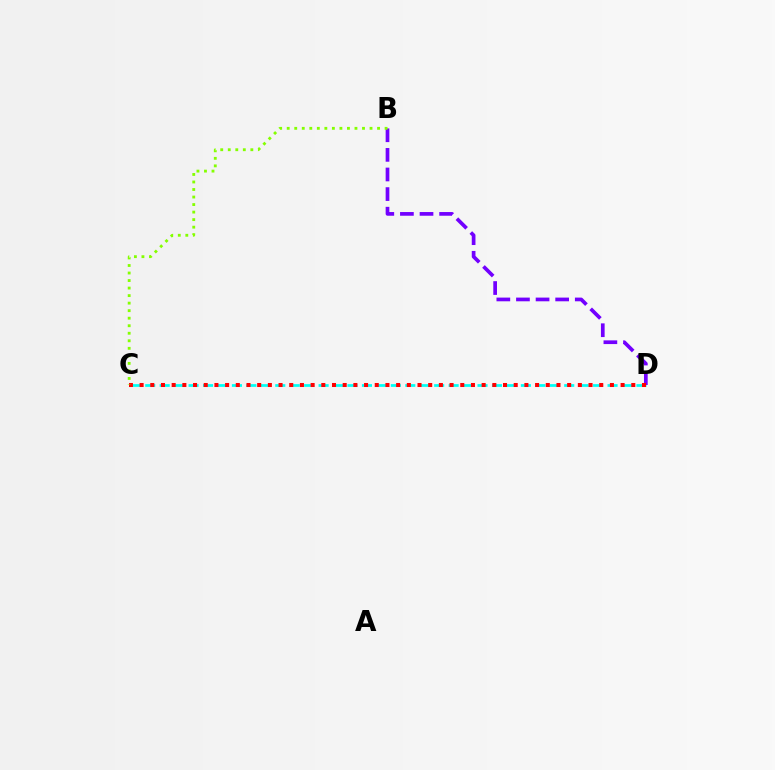{('C', 'D'): [{'color': '#00fff6', 'line_style': 'dashed', 'thickness': 1.96}, {'color': '#ff0000', 'line_style': 'dotted', 'thickness': 2.9}], ('B', 'D'): [{'color': '#7200ff', 'line_style': 'dashed', 'thickness': 2.66}], ('B', 'C'): [{'color': '#84ff00', 'line_style': 'dotted', 'thickness': 2.05}]}